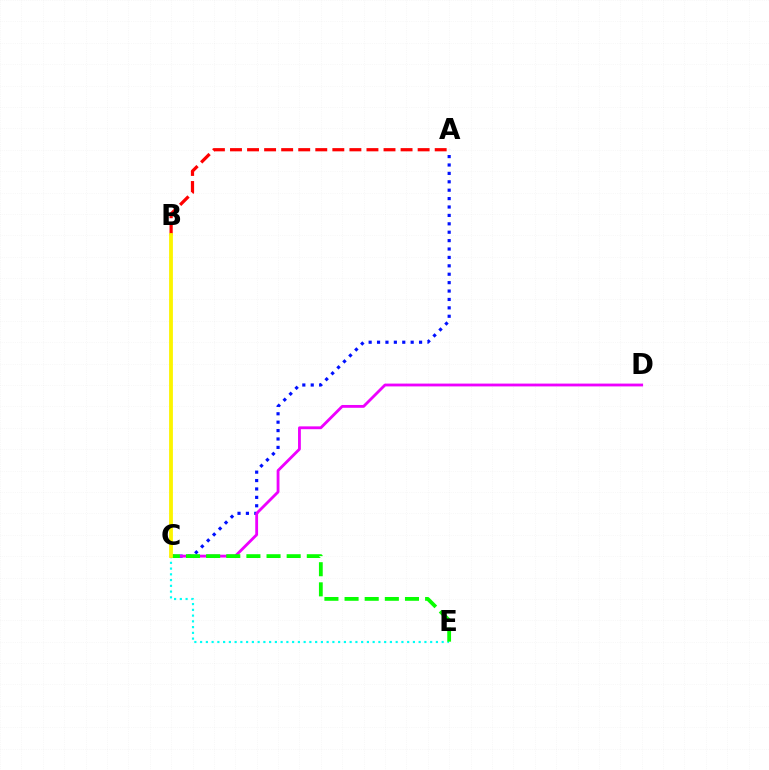{('A', 'B'): [{'color': '#ff0000', 'line_style': 'dashed', 'thickness': 2.32}], ('C', 'E'): [{'color': '#00fff6', 'line_style': 'dotted', 'thickness': 1.56}, {'color': '#08ff00', 'line_style': 'dashed', 'thickness': 2.74}], ('A', 'C'): [{'color': '#0010ff', 'line_style': 'dotted', 'thickness': 2.28}], ('C', 'D'): [{'color': '#ee00ff', 'line_style': 'solid', 'thickness': 2.03}], ('B', 'C'): [{'color': '#fcf500', 'line_style': 'solid', 'thickness': 2.74}]}